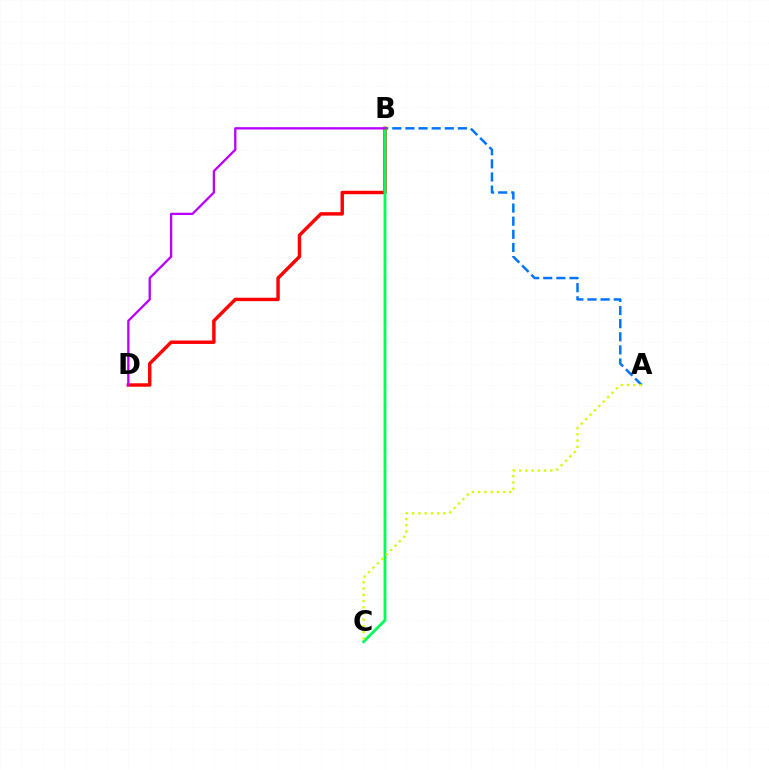{('A', 'B'): [{'color': '#0074ff', 'line_style': 'dashed', 'thickness': 1.78}], ('B', 'D'): [{'color': '#ff0000', 'line_style': 'solid', 'thickness': 2.47}, {'color': '#b900ff', 'line_style': 'solid', 'thickness': 1.66}], ('B', 'C'): [{'color': '#00ff5c', 'line_style': 'solid', 'thickness': 2.06}], ('A', 'C'): [{'color': '#d1ff00', 'line_style': 'dotted', 'thickness': 1.69}]}